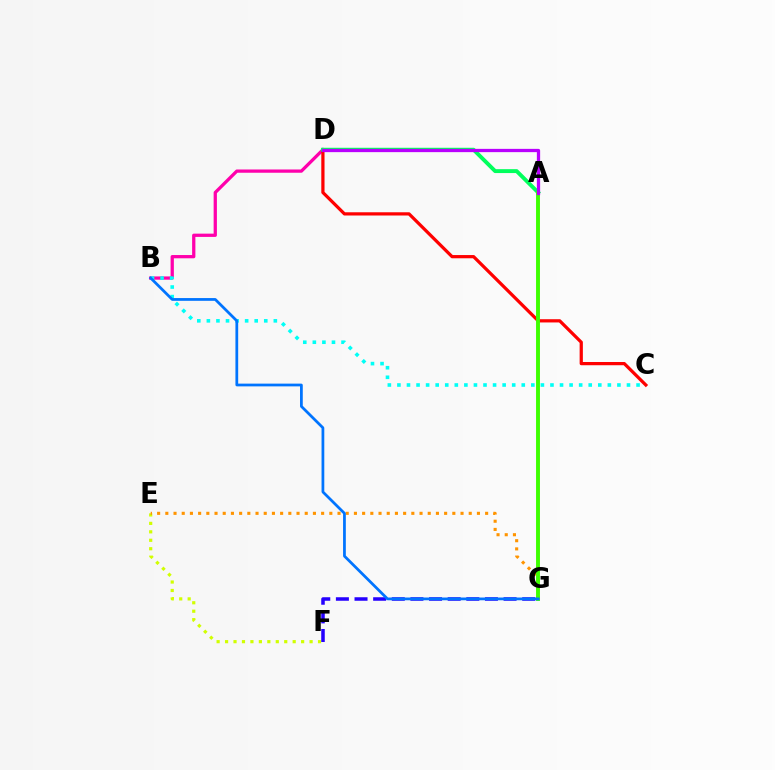{('B', 'D'): [{'color': '#ff00ac', 'line_style': 'solid', 'thickness': 2.35}], ('E', 'F'): [{'color': '#d1ff00', 'line_style': 'dotted', 'thickness': 2.3}], ('E', 'G'): [{'color': '#ff9400', 'line_style': 'dotted', 'thickness': 2.23}], ('C', 'D'): [{'color': '#ff0000', 'line_style': 'solid', 'thickness': 2.33}], ('A', 'D'): [{'color': '#00ff5c', 'line_style': 'solid', 'thickness': 2.81}, {'color': '#b900ff', 'line_style': 'solid', 'thickness': 2.36}], ('B', 'C'): [{'color': '#00fff6', 'line_style': 'dotted', 'thickness': 2.6}], ('F', 'G'): [{'color': '#2500ff', 'line_style': 'dashed', 'thickness': 2.53}], ('A', 'G'): [{'color': '#3dff00', 'line_style': 'solid', 'thickness': 2.81}], ('B', 'G'): [{'color': '#0074ff', 'line_style': 'solid', 'thickness': 1.98}]}